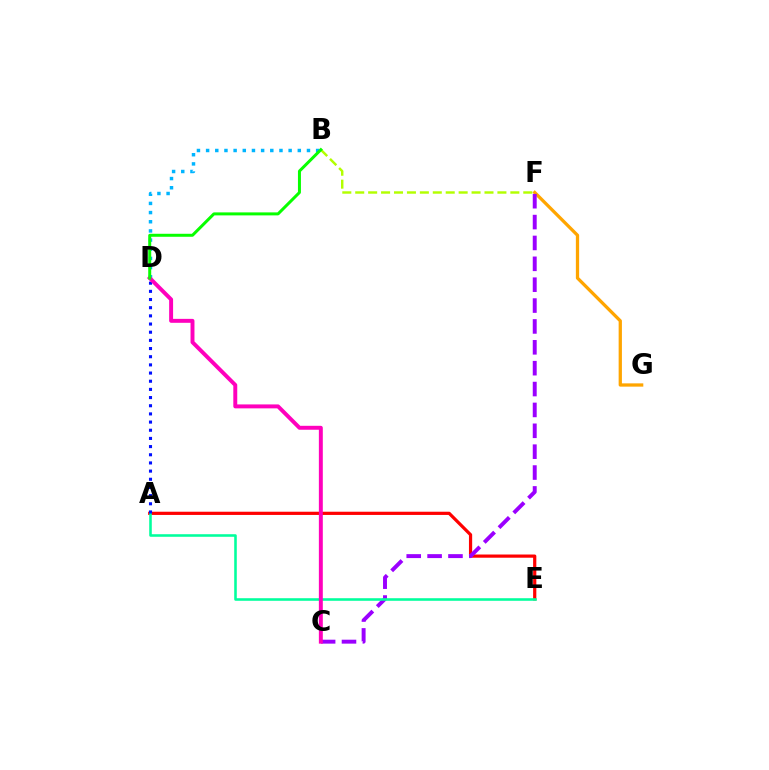{('F', 'G'): [{'color': '#ffa500', 'line_style': 'solid', 'thickness': 2.35}], ('A', 'E'): [{'color': '#ff0000', 'line_style': 'solid', 'thickness': 2.31}, {'color': '#00ff9d', 'line_style': 'solid', 'thickness': 1.85}], ('C', 'F'): [{'color': '#9b00ff', 'line_style': 'dashed', 'thickness': 2.84}], ('B', 'D'): [{'color': '#00b5ff', 'line_style': 'dotted', 'thickness': 2.49}, {'color': '#08ff00', 'line_style': 'solid', 'thickness': 2.16}], ('A', 'D'): [{'color': '#0010ff', 'line_style': 'dotted', 'thickness': 2.22}], ('C', 'D'): [{'color': '#ff00bd', 'line_style': 'solid', 'thickness': 2.84}], ('B', 'F'): [{'color': '#b3ff00', 'line_style': 'dashed', 'thickness': 1.76}]}